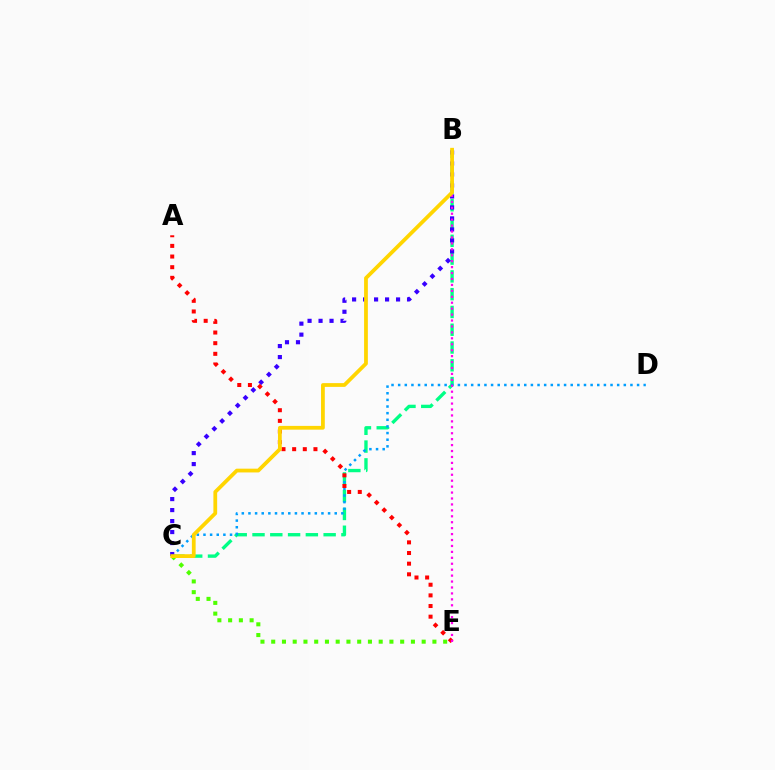{('B', 'C'): [{'color': '#00ff86', 'line_style': 'dashed', 'thickness': 2.42}, {'color': '#3700ff', 'line_style': 'dotted', 'thickness': 2.99}, {'color': '#ffd500', 'line_style': 'solid', 'thickness': 2.71}], ('C', 'D'): [{'color': '#009eff', 'line_style': 'dotted', 'thickness': 1.8}], ('C', 'E'): [{'color': '#4fff00', 'line_style': 'dotted', 'thickness': 2.92}], ('A', 'E'): [{'color': '#ff0000', 'line_style': 'dotted', 'thickness': 2.89}], ('B', 'E'): [{'color': '#ff00ed', 'line_style': 'dotted', 'thickness': 1.61}]}